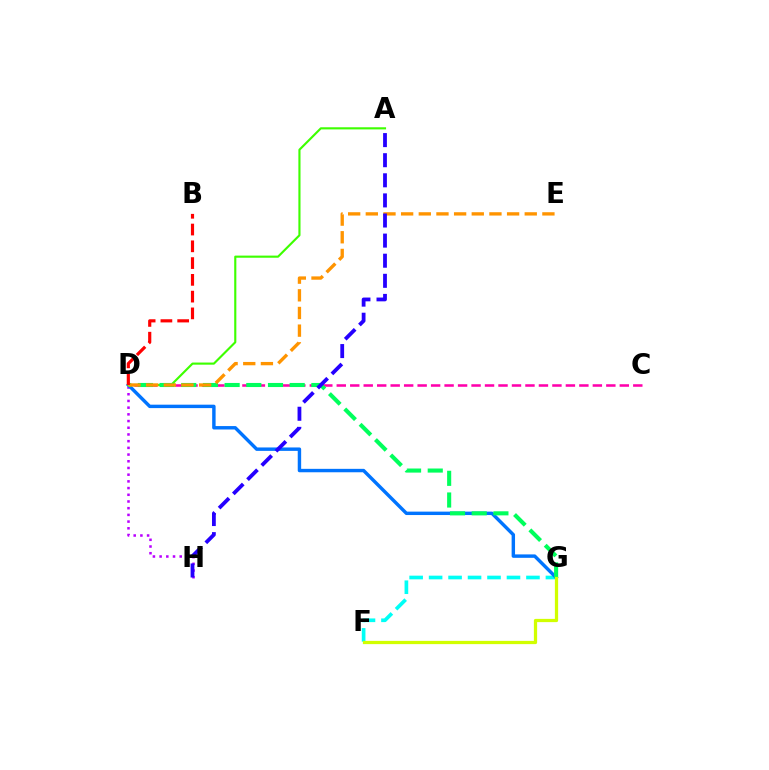{('D', 'H'): [{'color': '#b900ff', 'line_style': 'dotted', 'thickness': 1.82}], ('F', 'G'): [{'color': '#00fff6', 'line_style': 'dashed', 'thickness': 2.65}, {'color': '#d1ff00', 'line_style': 'solid', 'thickness': 2.34}], ('C', 'D'): [{'color': '#ff00ac', 'line_style': 'dashed', 'thickness': 1.83}], ('D', 'G'): [{'color': '#0074ff', 'line_style': 'solid', 'thickness': 2.46}, {'color': '#00ff5c', 'line_style': 'dashed', 'thickness': 2.95}], ('A', 'D'): [{'color': '#3dff00', 'line_style': 'solid', 'thickness': 1.54}], ('D', 'E'): [{'color': '#ff9400', 'line_style': 'dashed', 'thickness': 2.4}], ('A', 'H'): [{'color': '#2500ff', 'line_style': 'dashed', 'thickness': 2.73}], ('B', 'D'): [{'color': '#ff0000', 'line_style': 'dashed', 'thickness': 2.28}]}